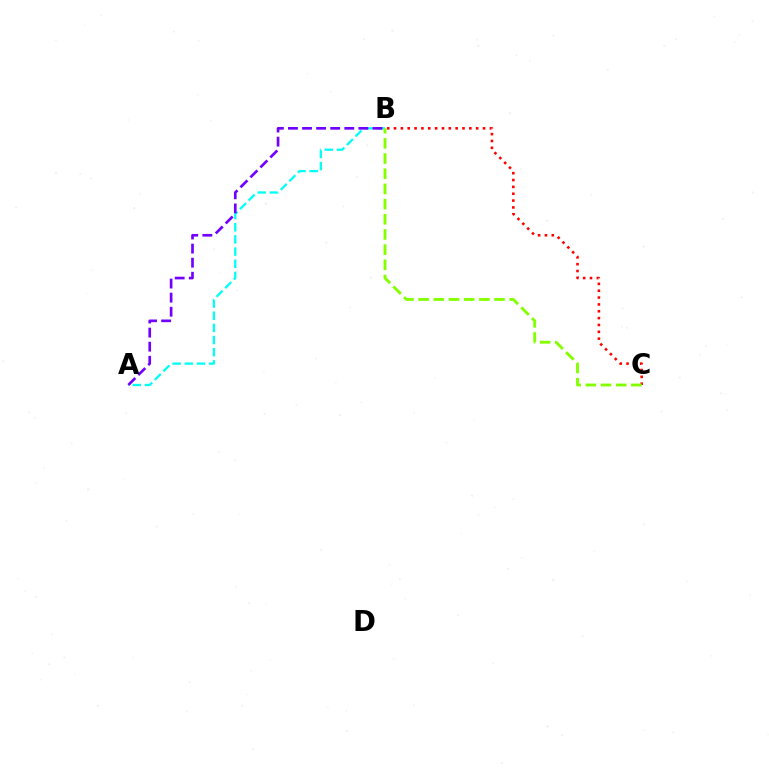{('B', 'C'): [{'color': '#ff0000', 'line_style': 'dotted', 'thickness': 1.86}, {'color': '#84ff00', 'line_style': 'dashed', 'thickness': 2.06}], ('A', 'B'): [{'color': '#00fff6', 'line_style': 'dashed', 'thickness': 1.65}, {'color': '#7200ff', 'line_style': 'dashed', 'thickness': 1.91}]}